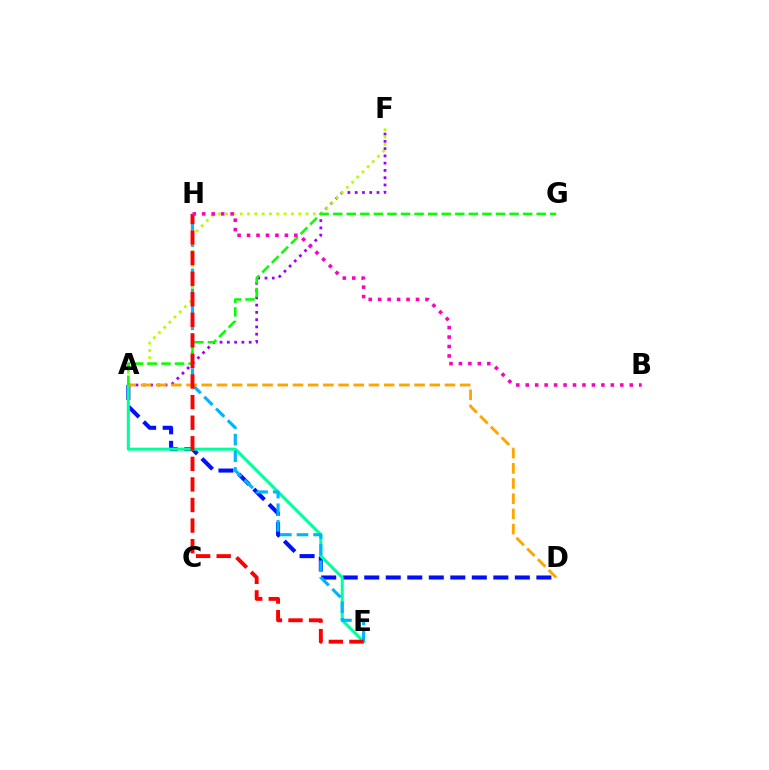{('A', 'F'): [{'color': '#9b00ff', 'line_style': 'dotted', 'thickness': 1.98}, {'color': '#b3ff00', 'line_style': 'dotted', 'thickness': 1.99}], ('A', 'D'): [{'color': '#0010ff', 'line_style': 'dashed', 'thickness': 2.92}, {'color': '#ffa500', 'line_style': 'dashed', 'thickness': 2.07}], ('A', 'E'): [{'color': '#00ff9d', 'line_style': 'solid', 'thickness': 2.17}], ('E', 'H'): [{'color': '#00b5ff', 'line_style': 'dashed', 'thickness': 2.26}, {'color': '#ff0000', 'line_style': 'dashed', 'thickness': 2.8}], ('A', 'G'): [{'color': '#08ff00', 'line_style': 'dashed', 'thickness': 1.84}], ('B', 'H'): [{'color': '#ff00bd', 'line_style': 'dotted', 'thickness': 2.57}]}